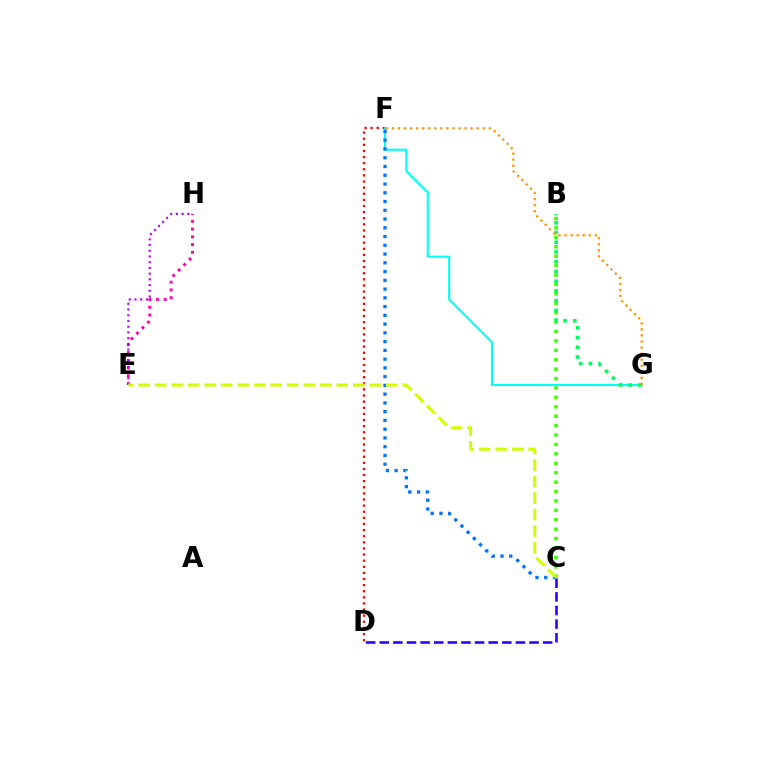{('B', 'C'): [{'color': '#3dff00', 'line_style': 'dotted', 'thickness': 2.56}], ('C', 'D'): [{'color': '#2500ff', 'line_style': 'dashed', 'thickness': 1.85}], ('E', 'H'): [{'color': '#ff00ac', 'line_style': 'dotted', 'thickness': 2.1}, {'color': '#b900ff', 'line_style': 'dotted', 'thickness': 1.56}], ('D', 'F'): [{'color': '#ff0000', 'line_style': 'dotted', 'thickness': 1.66}], ('F', 'G'): [{'color': '#00fff6', 'line_style': 'solid', 'thickness': 1.53}, {'color': '#ff9400', 'line_style': 'dotted', 'thickness': 1.64}], ('B', 'G'): [{'color': '#00ff5c', 'line_style': 'dotted', 'thickness': 2.64}], ('C', 'F'): [{'color': '#0074ff', 'line_style': 'dotted', 'thickness': 2.38}], ('C', 'E'): [{'color': '#d1ff00', 'line_style': 'dashed', 'thickness': 2.24}]}